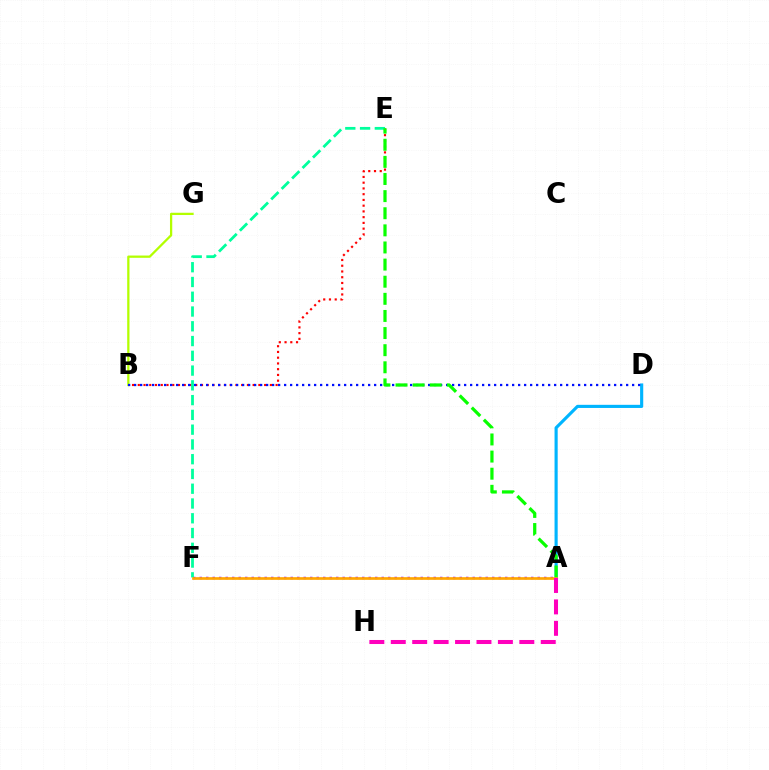{('B', 'E'): [{'color': '#ff0000', 'line_style': 'dotted', 'thickness': 1.56}], ('B', 'G'): [{'color': '#b3ff00', 'line_style': 'solid', 'thickness': 1.63}], ('A', 'D'): [{'color': '#00b5ff', 'line_style': 'solid', 'thickness': 2.26}], ('A', 'F'): [{'color': '#9b00ff', 'line_style': 'dotted', 'thickness': 1.77}, {'color': '#ffa500', 'line_style': 'solid', 'thickness': 1.93}], ('B', 'D'): [{'color': '#0010ff', 'line_style': 'dotted', 'thickness': 1.63}], ('E', 'F'): [{'color': '#00ff9d', 'line_style': 'dashed', 'thickness': 2.01}], ('A', 'E'): [{'color': '#08ff00', 'line_style': 'dashed', 'thickness': 2.33}], ('A', 'H'): [{'color': '#ff00bd', 'line_style': 'dashed', 'thickness': 2.91}]}